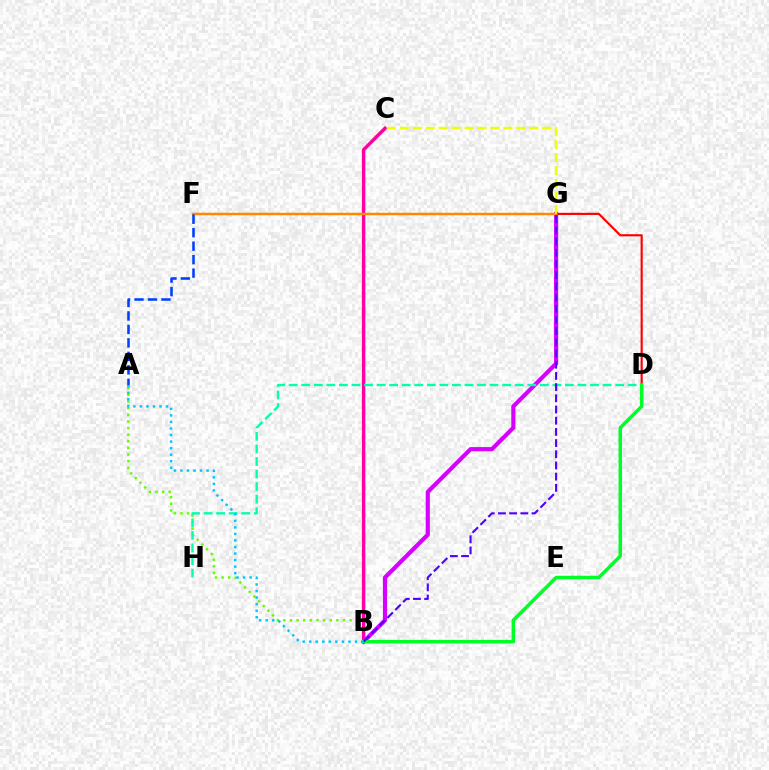{('A', 'B'): [{'color': '#66ff00', 'line_style': 'dotted', 'thickness': 1.8}, {'color': '#00c7ff', 'line_style': 'dotted', 'thickness': 1.78}], ('B', 'C'): [{'color': '#ff00a0', 'line_style': 'solid', 'thickness': 2.49}], ('B', 'G'): [{'color': '#d600ff', 'line_style': 'solid', 'thickness': 2.99}, {'color': '#4f00ff', 'line_style': 'dashed', 'thickness': 1.52}], ('D', 'H'): [{'color': '#00ffaf', 'line_style': 'dashed', 'thickness': 1.71}], ('D', 'G'): [{'color': '#ff0000', 'line_style': 'solid', 'thickness': 1.55}], ('F', 'G'): [{'color': '#ff8800', 'line_style': 'solid', 'thickness': 1.78}], ('B', 'D'): [{'color': '#00ff27', 'line_style': 'solid', 'thickness': 2.51}], ('C', 'G'): [{'color': '#eeff00', 'line_style': 'dashed', 'thickness': 1.76}], ('A', 'F'): [{'color': '#003fff', 'line_style': 'dashed', 'thickness': 1.83}]}